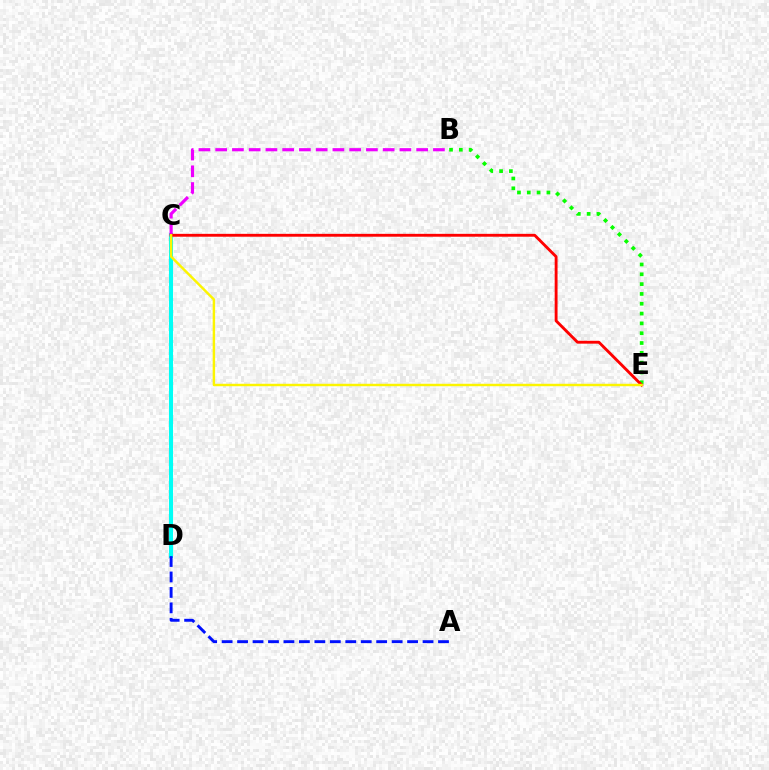{('B', 'E'): [{'color': '#08ff00', 'line_style': 'dotted', 'thickness': 2.67}], ('C', 'D'): [{'color': '#00fff6', 'line_style': 'solid', 'thickness': 2.92}], ('A', 'D'): [{'color': '#0010ff', 'line_style': 'dashed', 'thickness': 2.1}], ('B', 'C'): [{'color': '#ee00ff', 'line_style': 'dashed', 'thickness': 2.28}], ('C', 'E'): [{'color': '#ff0000', 'line_style': 'solid', 'thickness': 2.06}, {'color': '#fcf500', 'line_style': 'solid', 'thickness': 1.76}]}